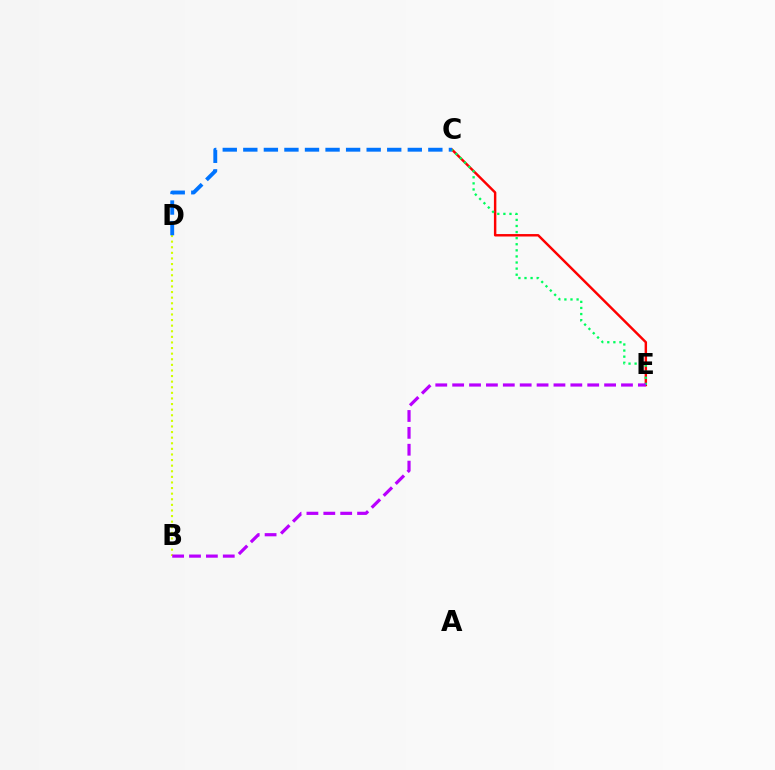{('B', 'D'): [{'color': '#d1ff00', 'line_style': 'dotted', 'thickness': 1.52}], ('C', 'E'): [{'color': '#ff0000', 'line_style': 'solid', 'thickness': 1.76}, {'color': '#00ff5c', 'line_style': 'dotted', 'thickness': 1.65}], ('C', 'D'): [{'color': '#0074ff', 'line_style': 'dashed', 'thickness': 2.79}], ('B', 'E'): [{'color': '#b900ff', 'line_style': 'dashed', 'thickness': 2.29}]}